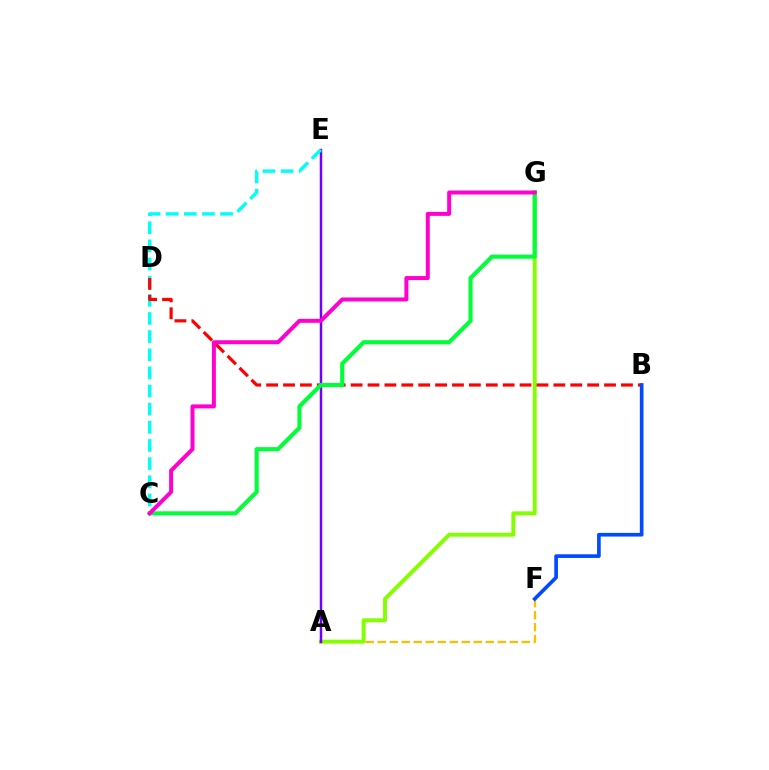{('A', 'F'): [{'color': '#ffbd00', 'line_style': 'dashed', 'thickness': 1.63}], ('A', 'G'): [{'color': '#84ff00', 'line_style': 'solid', 'thickness': 2.84}], ('A', 'E'): [{'color': '#7200ff', 'line_style': 'solid', 'thickness': 1.8}], ('C', 'E'): [{'color': '#00fff6', 'line_style': 'dashed', 'thickness': 2.46}], ('B', 'D'): [{'color': '#ff0000', 'line_style': 'dashed', 'thickness': 2.3}], ('C', 'G'): [{'color': '#00ff39', 'line_style': 'solid', 'thickness': 2.95}, {'color': '#ff00cf', 'line_style': 'solid', 'thickness': 2.87}], ('B', 'F'): [{'color': '#004bff', 'line_style': 'solid', 'thickness': 2.64}]}